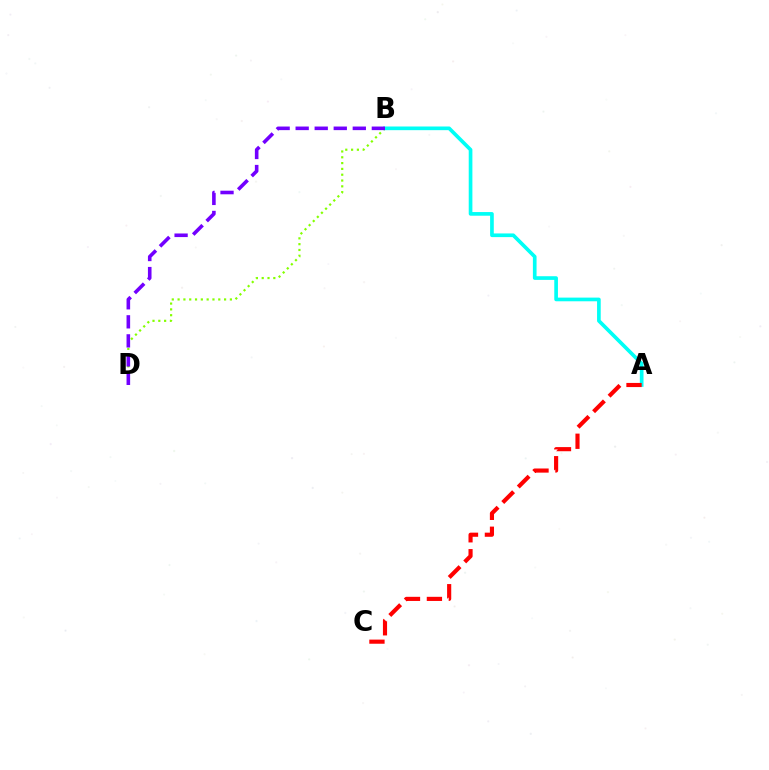{('B', 'D'): [{'color': '#84ff00', 'line_style': 'dotted', 'thickness': 1.58}, {'color': '#7200ff', 'line_style': 'dashed', 'thickness': 2.59}], ('A', 'B'): [{'color': '#00fff6', 'line_style': 'solid', 'thickness': 2.64}], ('A', 'C'): [{'color': '#ff0000', 'line_style': 'dashed', 'thickness': 2.98}]}